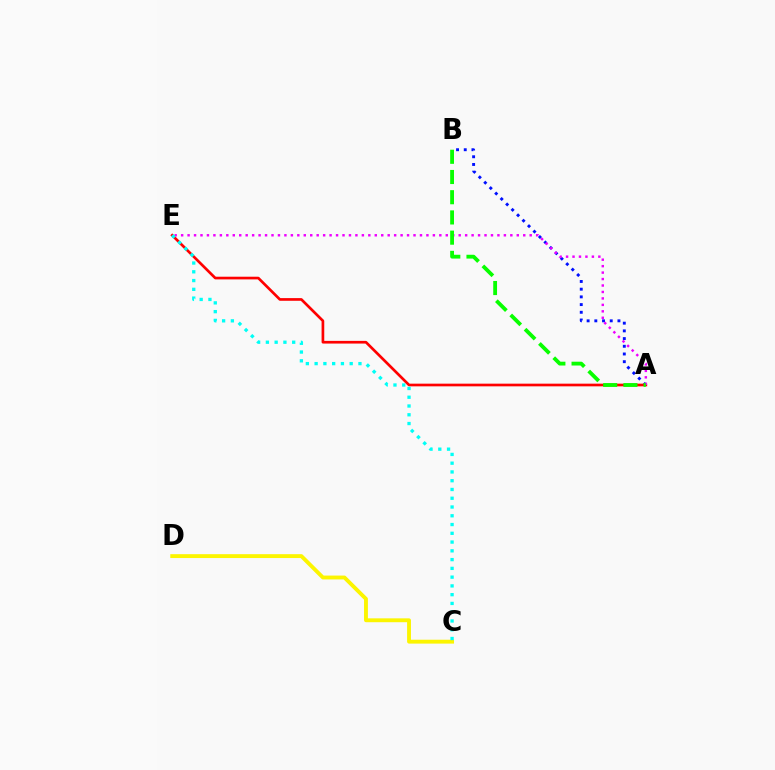{('A', 'B'): [{'color': '#0010ff', 'line_style': 'dotted', 'thickness': 2.09}, {'color': '#08ff00', 'line_style': 'dashed', 'thickness': 2.75}], ('C', 'D'): [{'color': '#fcf500', 'line_style': 'solid', 'thickness': 2.79}], ('A', 'E'): [{'color': '#ff0000', 'line_style': 'solid', 'thickness': 1.93}, {'color': '#ee00ff', 'line_style': 'dotted', 'thickness': 1.75}], ('C', 'E'): [{'color': '#00fff6', 'line_style': 'dotted', 'thickness': 2.38}]}